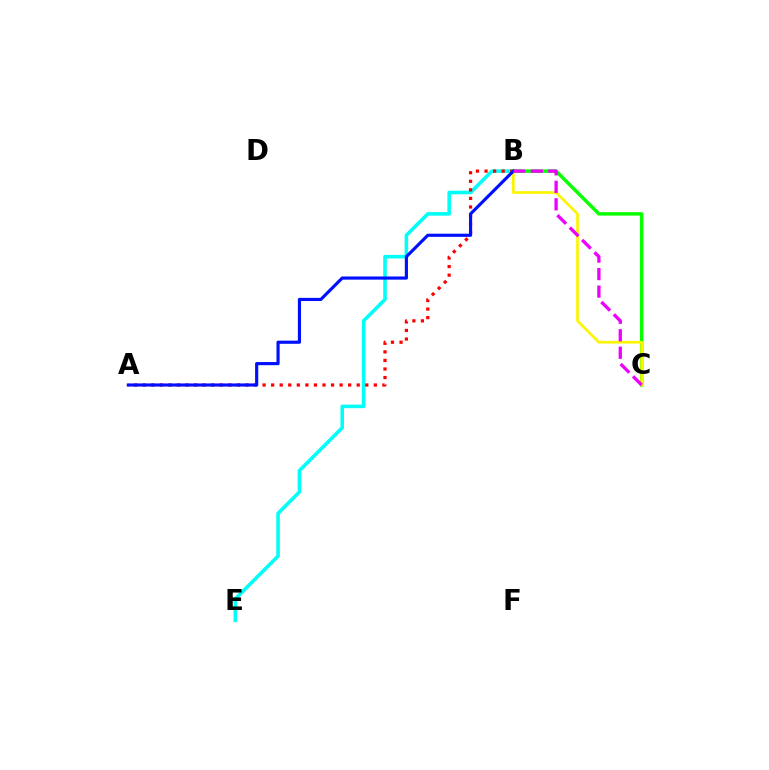{('B', 'E'): [{'color': '#00fff6', 'line_style': 'solid', 'thickness': 2.57}], ('A', 'B'): [{'color': '#ff0000', 'line_style': 'dotted', 'thickness': 2.33}, {'color': '#0010ff', 'line_style': 'solid', 'thickness': 2.27}], ('B', 'C'): [{'color': '#08ff00', 'line_style': 'solid', 'thickness': 2.48}, {'color': '#fcf500', 'line_style': 'solid', 'thickness': 1.93}, {'color': '#ee00ff', 'line_style': 'dashed', 'thickness': 2.38}]}